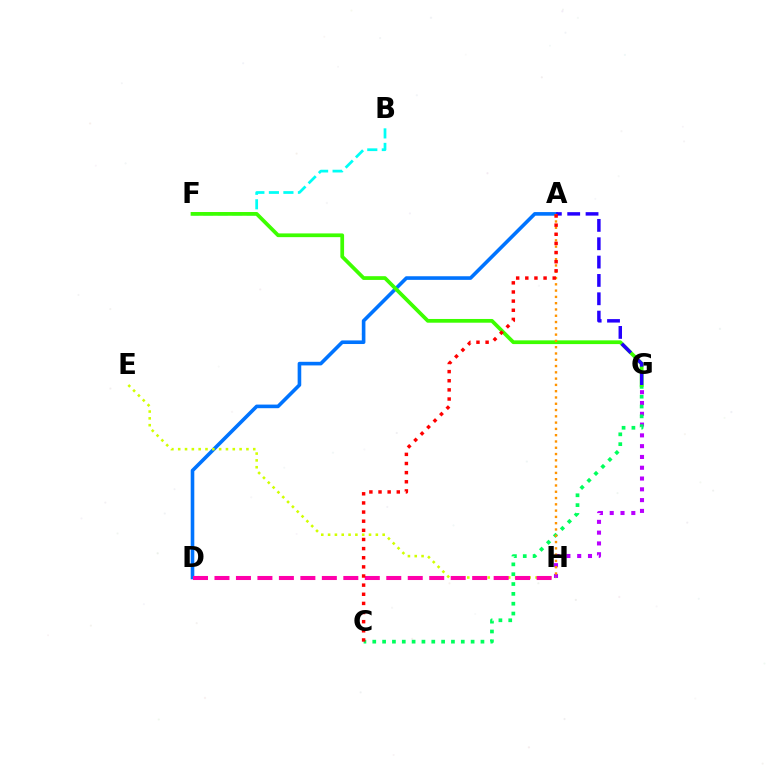{('G', 'H'): [{'color': '#b900ff', 'line_style': 'dotted', 'thickness': 2.93}], ('B', 'F'): [{'color': '#00fff6', 'line_style': 'dashed', 'thickness': 1.97}], ('C', 'G'): [{'color': '#00ff5c', 'line_style': 'dotted', 'thickness': 2.67}], ('A', 'D'): [{'color': '#0074ff', 'line_style': 'solid', 'thickness': 2.6}], ('F', 'G'): [{'color': '#3dff00', 'line_style': 'solid', 'thickness': 2.69}], ('A', 'G'): [{'color': '#2500ff', 'line_style': 'dashed', 'thickness': 2.49}], ('E', 'H'): [{'color': '#d1ff00', 'line_style': 'dotted', 'thickness': 1.85}], ('D', 'H'): [{'color': '#ff00ac', 'line_style': 'dashed', 'thickness': 2.92}], ('A', 'H'): [{'color': '#ff9400', 'line_style': 'dotted', 'thickness': 1.71}], ('A', 'C'): [{'color': '#ff0000', 'line_style': 'dotted', 'thickness': 2.48}]}